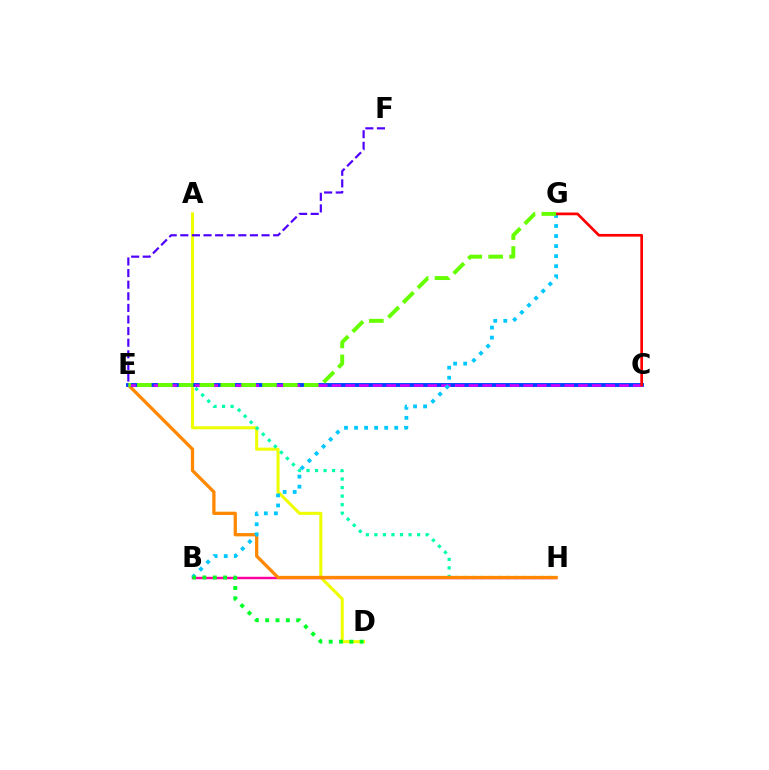{('A', 'D'): [{'color': '#eeff00', 'line_style': 'solid', 'thickness': 2.19}], ('E', 'H'): [{'color': '#00ffaf', 'line_style': 'dotted', 'thickness': 2.32}, {'color': '#ff8800', 'line_style': 'solid', 'thickness': 2.36}], ('B', 'H'): [{'color': '#ff00a0', 'line_style': 'solid', 'thickness': 1.75}], ('C', 'E'): [{'color': '#003fff', 'line_style': 'solid', 'thickness': 2.78}, {'color': '#d600ff', 'line_style': 'dashed', 'thickness': 1.86}], ('E', 'F'): [{'color': '#4f00ff', 'line_style': 'dashed', 'thickness': 1.58}], ('B', 'G'): [{'color': '#00c7ff', 'line_style': 'dotted', 'thickness': 2.73}], ('C', 'G'): [{'color': '#ff0000', 'line_style': 'solid', 'thickness': 1.96}], ('B', 'D'): [{'color': '#00ff27', 'line_style': 'dotted', 'thickness': 2.81}], ('E', 'G'): [{'color': '#66ff00', 'line_style': 'dashed', 'thickness': 2.83}]}